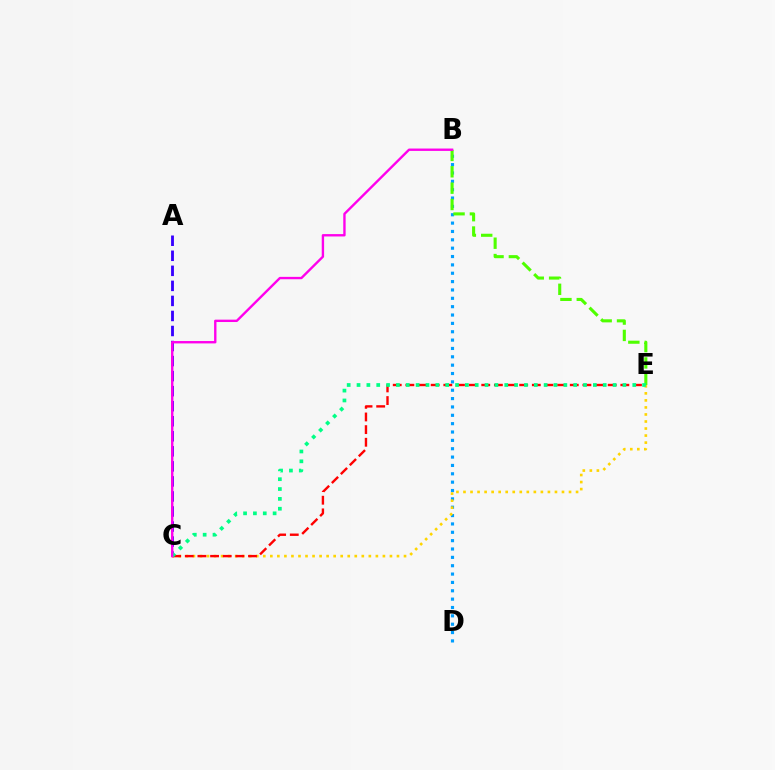{('B', 'D'): [{'color': '#009eff', 'line_style': 'dotted', 'thickness': 2.27}], ('C', 'E'): [{'color': '#ffd500', 'line_style': 'dotted', 'thickness': 1.91}, {'color': '#ff0000', 'line_style': 'dashed', 'thickness': 1.72}, {'color': '#00ff86', 'line_style': 'dotted', 'thickness': 2.68}], ('A', 'C'): [{'color': '#3700ff', 'line_style': 'dashed', 'thickness': 2.04}], ('B', 'E'): [{'color': '#4fff00', 'line_style': 'dashed', 'thickness': 2.22}], ('B', 'C'): [{'color': '#ff00ed', 'line_style': 'solid', 'thickness': 1.71}]}